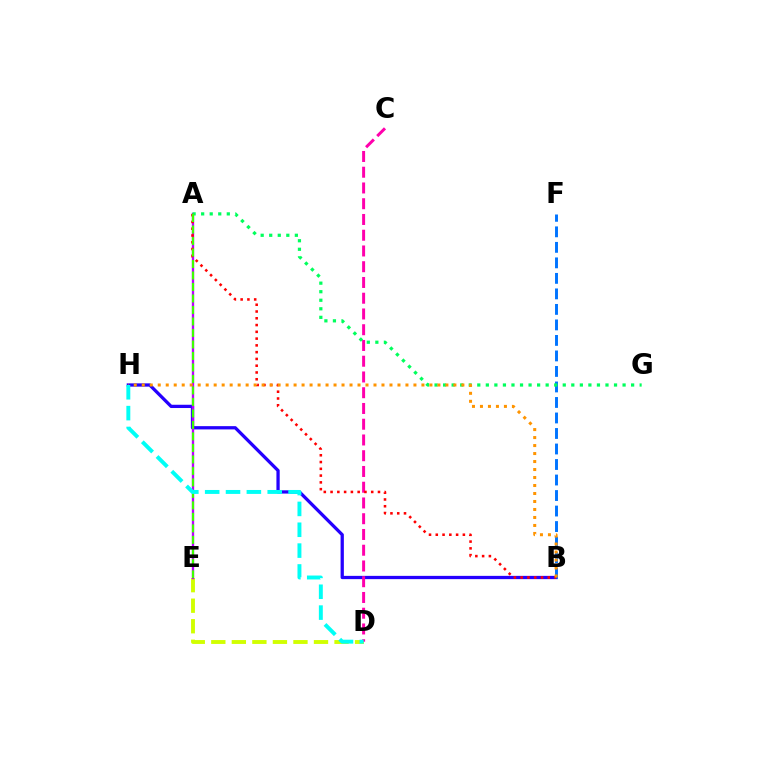{('B', 'H'): [{'color': '#2500ff', 'line_style': 'solid', 'thickness': 2.36}, {'color': '#ff9400', 'line_style': 'dotted', 'thickness': 2.17}], ('B', 'F'): [{'color': '#0074ff', 'line_style': 'dashed', 'thickness': 2.11}], ('D', 'E'): [{'color': '#d1ff00', 'line_style': 'dashed', 'thickness': 2.79}], ('A', 'E'): [{'color': '#b900ff', 'line_style': 'solid', 'thickness': 1.68}, {'color': '#3dff00', 'line_style': 'dashed', 'thickness': 1.56}], ('C', 'D'): [{'color': '#ff00ac', 'line_style': 'dashed', 'thickness': 2.14}], ('A', 'G'): [{'color': '#00ff5c', 'line_style': 'dotted', 'thickness': 2.32}], ('A', 'B'): [{'color': '#ff0000', 'line_style': 'dotted', 'thickness': 1.84}], ('D', 'H'): [{'color': '#00fff6', 'line_style': 'dashed', 'thickness': 2.83}]}